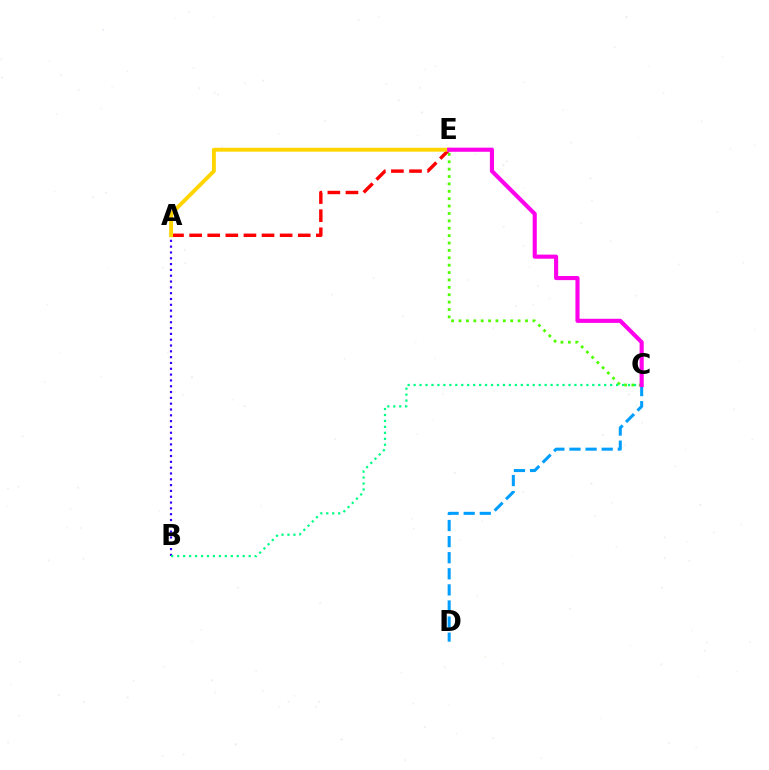{('A', 'B'): [{'color': '#3700ff', 'line_style': 'dotted', 'thickness': 1.58}], ('A', 'E'): [{'color': '#ff0000', 'line_style': 'dashed', 'thickness': 2.46}, {'color': '#ffd500', 'line_style': 'solid', 'thickness': 2.79}], ('C', 'E'): [{'color': '#4fff00', 'line_style': 'dotted', 'thickness': 2.01}, {'color': '#ff00ed', 'line_style': 'solid', 'thickness': 2.96}], ('B', 'C'): [{'color': '#00ff86', 'line_style': 'dotted', 'thickness': 1.62}], ('C', 'D'): [{'color': '#009eff', 'line_style': 'dashed', 'thickness': 2.19}]}